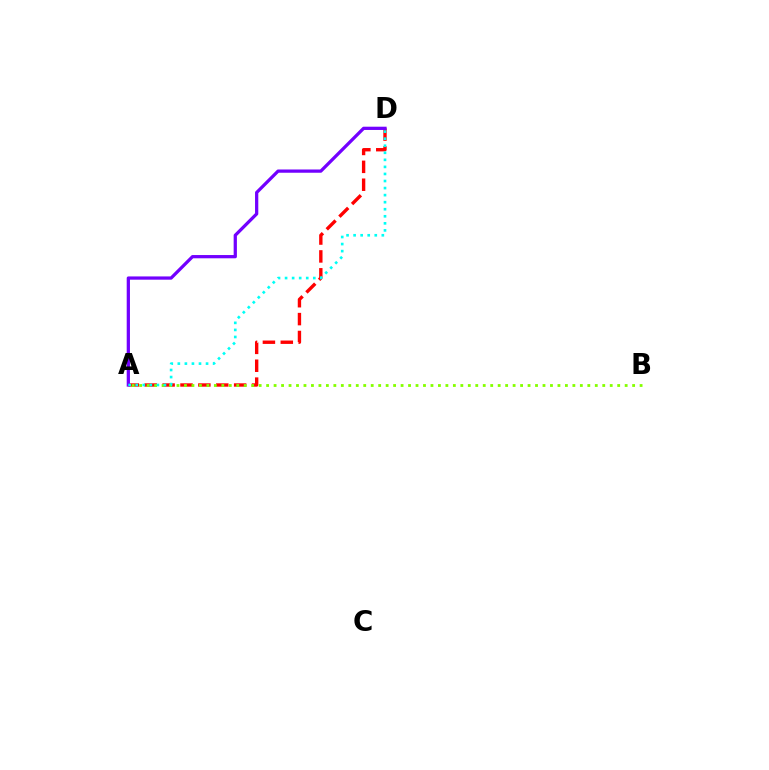{('A', 'D'): [{'color': '#ff0000', 'line_style': 'dashed', 'thickness': 2.43}, {'color': '#7200ff', 'line_style': 'solid', 'thickness': 2.34}, {'color': '#00fff6', 'line_style': 'dotted', 'thickness': 1.92}], ('A', 'B'): [{'color': '#84ff00', 'line_style': 'dotted', 'thickness': 2.03}]}